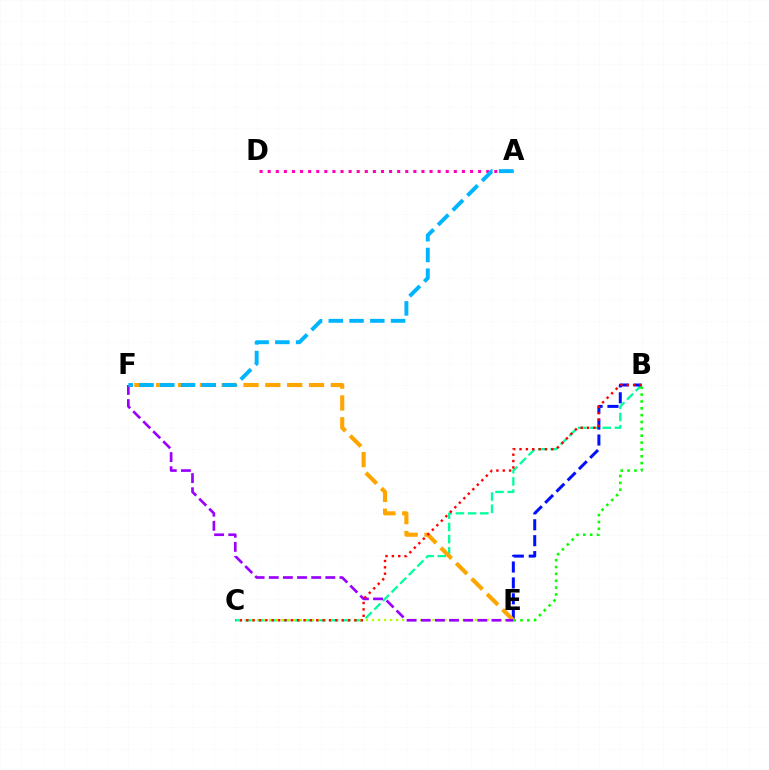{('B', 'C'): [{'color': '#00ff9d', 'line_style': 'dashed', 'thickness': 1.66}, {'color': '#ff0000', 'line_style': 'dotted', 'thickness': 1.73}], ('A', 'D'): [{'color': '#ff00bd', 'line_style': 'dotted', 'thickness': 2.2}], ('C', 'E'): [{'color': '#b3ff00', 'line_style': 'dotted', 'thickness': 1.64}], ('B', 'E'): [{'color': '#0010ff', 'line_style': 'dashed', 'thickness': 2.16}, {'color': '#08ff00', 'line_style': 'dotted', 'thickness': 1.86}], ('E', 'F'): [{'color': '#ffa500', 'line_style': 'dashed', 'thickness': 2.97}, {'color': '#9b00ff', 'line_style': 'dashed', 'thickness': 1.92}], ('A', 'F'): [{'color': '#00b5ff', 'line_style': 'dashed', 'thickness': 2.82}]}